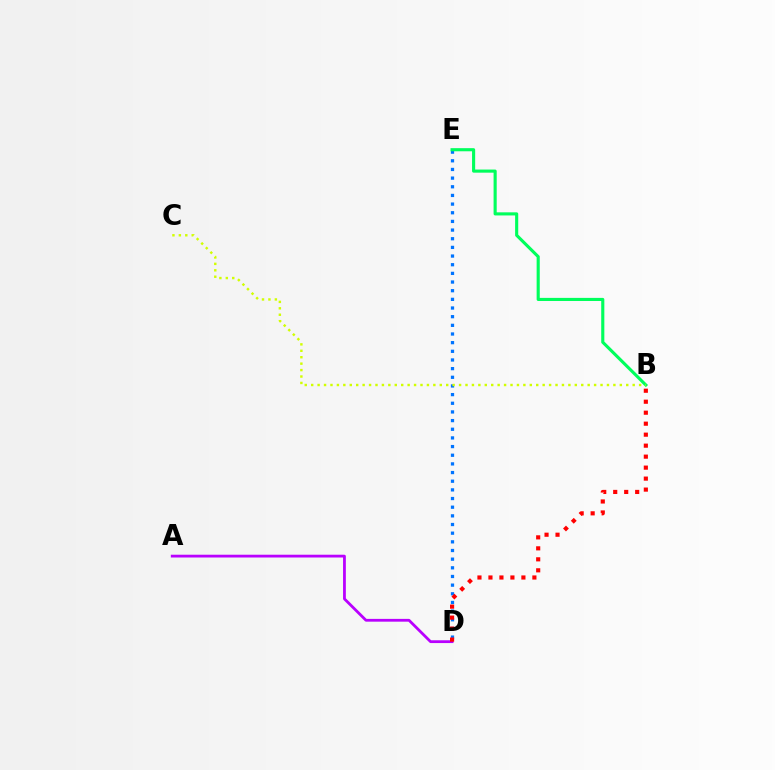{('D', 'E'): [{'color': '#0074ff', 'line_style': 'dotted', 'thickness': 2.35}], ('B', 'E'): [{'color': '#00ff5c', 'line_style': 'solid', 'thickness': 2.24}], ('B', 'C'): [{'color': '#d1ff00', 'line_style': 'dotted', 'thickness': 1.75}], ('A', 'D'): [{'color': '#b900ff', 'line_style': 'solid', 'thickness': 2.01}], ('B', 'D'): [{'color': '#ff0000', 'line_style': 'dotted', 'thickness': 2.98}]}